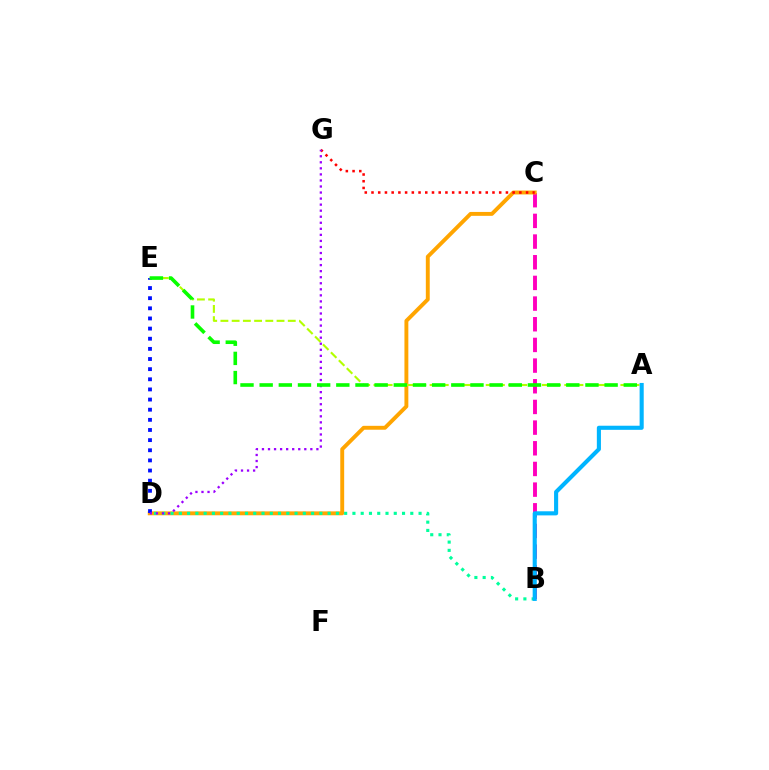{('B', 'C'): [{'color': '#ff00bd', 'line_style': 'dashed', 'thickness': 2.81}], ('C', 'D'): [{'color': '#ffa500', 'line_style': 'solid', 'thickness': 2.81}], ('D', 'E'): [{'color': '#0010ff', 'line_style': 'dotted', 'thickness': 2.75}], ('C', 'G'): [{'color': '#ff0000', 'line_style': 'dotted', 'thickness': 1.83}], ('A', 'E'): [{'color': '#b3ff00', 'line_style': 'dashed', 'thickness': 1.52}, {'color': '#08ff00', 'line_style': 'dashed', 'thickness': 2.6}], ('B', 'D'): [{'color': '#00ff9d', 'line_style': 'dotted', 'thickness': 2.25}], ('D', 'G'): [{'color': '#9b00ff', 'line_style': 'dotted', 'thickness': 1.64}], ('A', 'B'): [{'color': '#00b5ff', 'line_style': 'solid', 'thickness': 2.95}]}